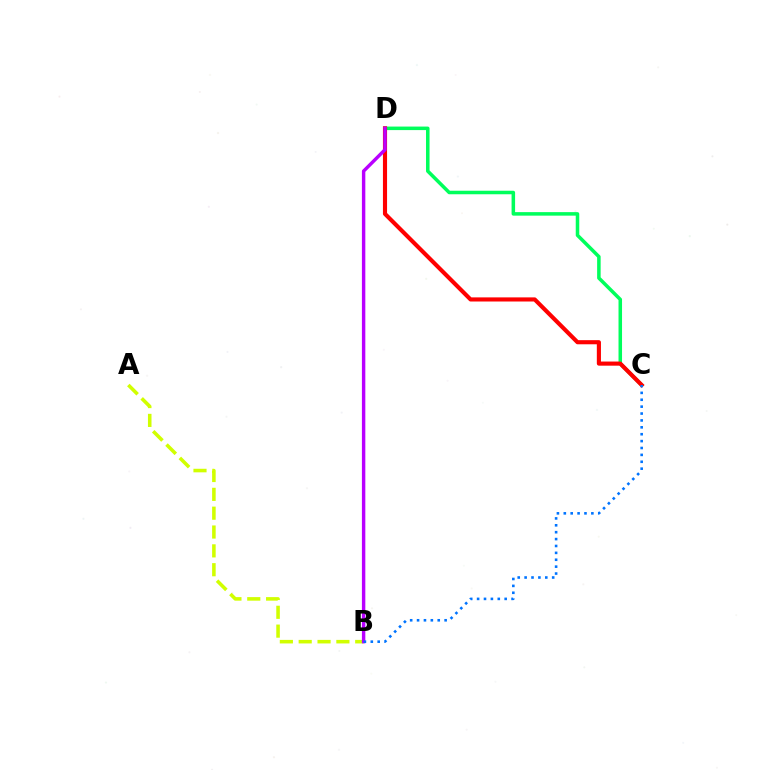{('C', 'D'): [{'color': '#00ff5c', 'line_style': 'solid', 'thickness': 2.54}, {'color': '#ff0000', 'line_style': 'solid', 'thickness': 2.97}], ('A', 'B'): [{'color': '#d1ff00', 'line_style': 'dashed', 'thickness': 2.56}], ('B', 'D'): [{'color': '#b900ff', 'line_style': 'solid', 'thickness': 2.46}], ('B', 'C'): [{'color': '#0074ff', 'line_style': 'dotted', 'thickness': 1.87}]}